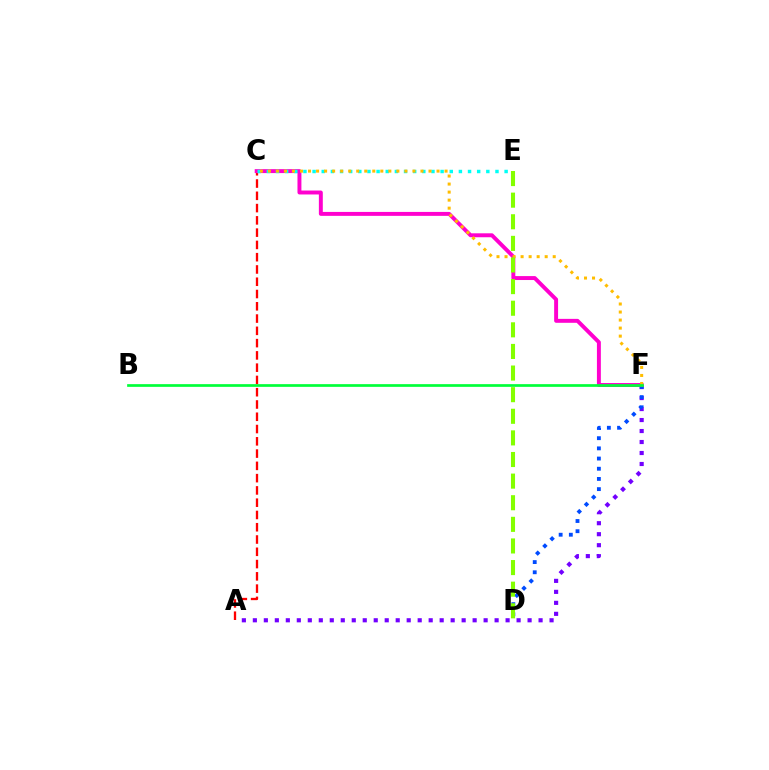{('A', 'F'): [{'color': '#7200ff', 'line_style': 'dotted', 'thickness': 2.99}], ('D', 'F'): [{'color': '#004bff', 'line_style': 'dotted', 'thickness': 2.77}], ('A', 'C'): [{'color': '#ff0000', 'line_style': 'dashed', 'thickness': 1.67}], ('C', 'F'): [{'color': '#ff00cf', 'line_style': 'solid', 'thickness': 2.83}, {'color': '#ffbd00', 'line_style': 'dotted', 'thickness': 2.18}], ('C', 'E'): [{'color': '#00fff6', 'line_style': 'dotted', 'thickness': 2.48}], ('B', 'F'): [{'color': '#00ff39', 'line_style': 'solid', 'thickness': 1.94}], ('D', 'E'): [{'color': '#84ff00', 'line_style': 'dashed', 'thickness': 2.94}]}